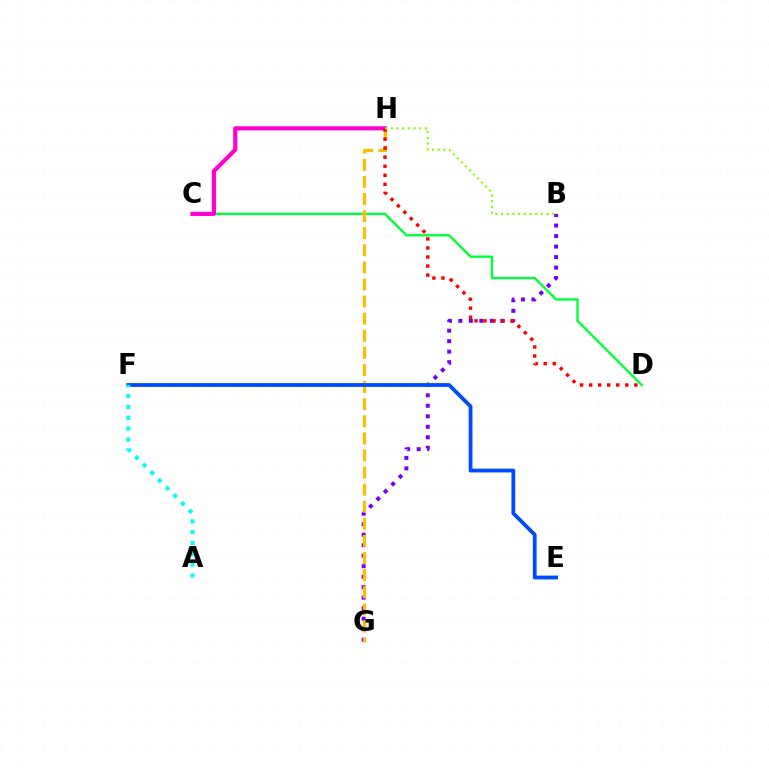{('C', 'D'): [{'color': '#00ff39', 'line_style': 'solid', 'thickness': 1.7}], ('B', 'G'): [{'color': '#7200ff', 'line_style': 'dotted', 'thickness': 2.85}], ('G', 'H'): [{'color': '#ffbd00', 'line_style': 'dashed', 'thickness': 2.32}], ('C', 'H'): [{'color': '#ff00cf', 'line_style': 'solid', 'thickness': 2.98}], ('D', 'H'): [{'color': '#ff0000', 'line_style': 'dotted', 'thickness': 2.46}], ('E', 'F'): [{'color': '#004bff', 'line_style': 'solid', 'thickness': 2.73}], ('B', 'H'): [{'color': '#84ff00', 'line_style': 'dotted', 'thickness': 1.55}], ('A', 'F'): [{'color': '#00fff6', 'line_style': 'dotted', 'thickness': 2.94}]}